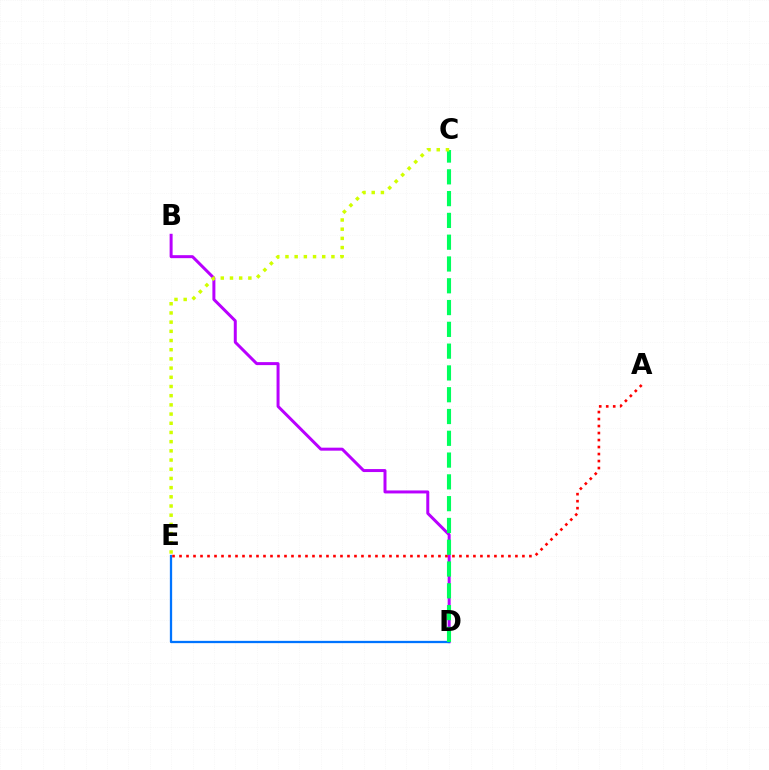{('B', 'D'): [{'color': '#b900ff', 'line_style': 'solid', 'thickness': 2.15}], ('D', 'E'): [{'color': '#0074ff', 'line_style': 'solid', 'thickness': 1.64}], ('A', 'E'): [{'color': '#ff0000', 'line_style': 'dotted', 'thickness': 1.9}], ('C', 'D'): [{'color': '#00ff5c', 'line_style': 'dashed', 'thickness': 2.96}], ('C', 'E'): [{'color': '#d1ff00', 'line_style': 'dotted', 'thickness': 2.5}]}